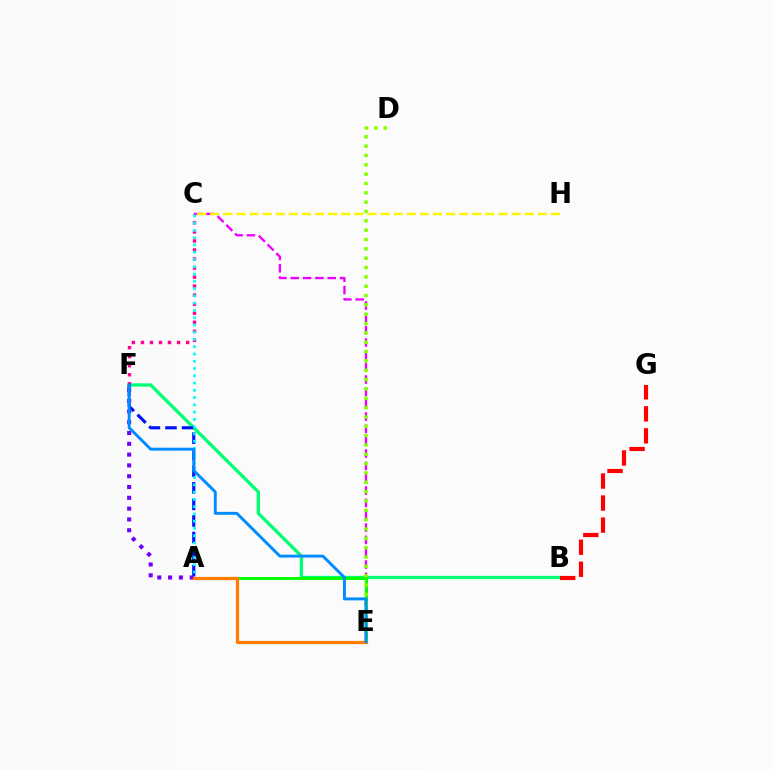{('B', 'F'): [{'color': '#00ff74', 'line_style': 'solid', 'thickness': 2.38}], ('C', 'F'): [{'color': '#ff0094', 'line_style': 'dotted', 'thickness': 2.46}], ('C', 'E'): [{'color': '#ee00ff', 'line_style': 'dashed', 'thickness': 1.68}], ('A', 'E'): [{'color': '#08ff00', 'line_style': 'solid', 'thickness': 2.17}, {'color': '#ff7c00', 'line_style': 'solid', 'thickness': 2.32}], ('D', 'E'): [{'color': '#84ff00', 'line_style': 'dotted', 'thickness': 2.54}], ('A', 'F'): [{'color': '#0010ff', 'line_style': 'dashed', 'thickness': 2.25}, {'color': '#7200ff', 'line_style': 'dotted', 'thickness': 2.94}], ('A', 'C'): [{'color': '#00fff6', 'line_style': 'dotted', 'thickness': 1.98}], ('B', 'G'): [{'color': '#ff0000', 'line_style': 'dashed', 'thickness': 2.99}], ('C', 'H'): [{'color': '#fcf500', 'line_style': 'dashed', 'thickness': 1.78}], ('E', 'F'): [{'color': '#008cff', 'line_style': 'solid', 'thickness': 2.1}]}